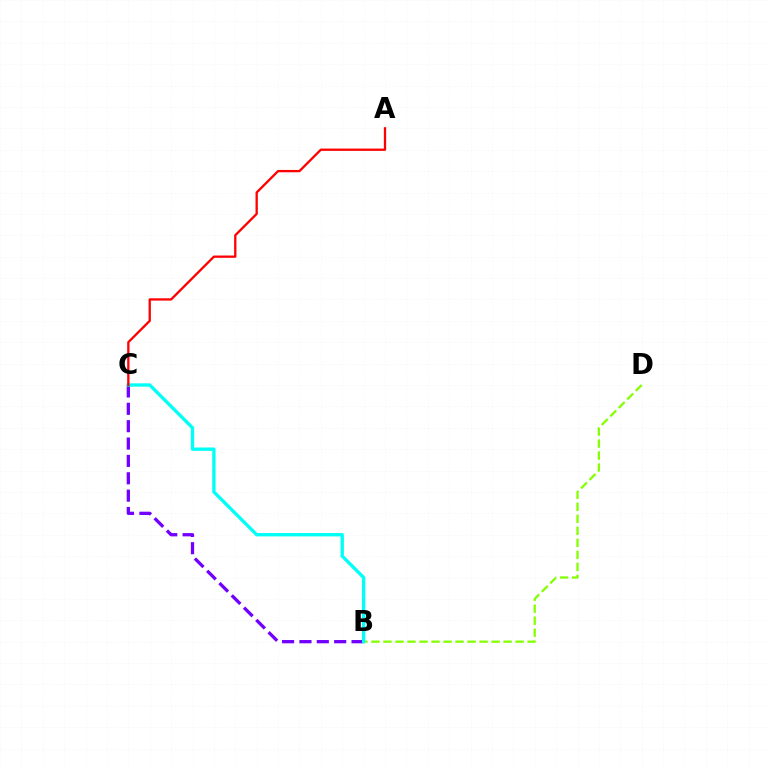{('B', 'D'): [{'color': '#84ff00', 'line_style': 'dashed', 'thickness': 1.63}], ('B', 'C'): [{'color': '#7200ff', 'line_style': 'dashed', 'thickness': 2.36}, {'color': '#00fff6', 'line_style': 'solid', 'thickness': 2.41}], ('A', 'C'): [{'color': '#ff0000', 'line_style': 'solid', 'thickness': 1.66}]}